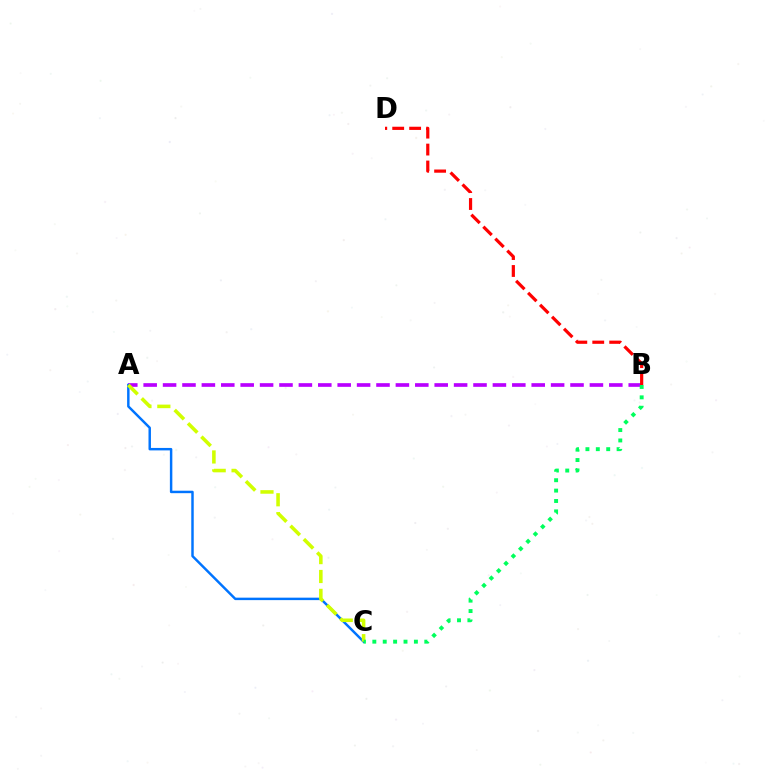{('A', 'B'): [{'color': '#b900ff', 'line_style': 'dashed', 'thickness': 2.64}], ('A', 'C'): [{'color': '#0074ff', 'line_style': 'solid', 'thickness': 1.77}, {'color': '#d1ff00', 'line_style': 'dashed', 'thickness': 2.57}], ('B', 'D'): [{'color': '#ff0000', 'line_style': 'dashed', 'thickness': 2.3}], ('B', 'C'): [{'color': '#00ff5c', 'line_style': 'dotted', 'thickness': 2.82}]}